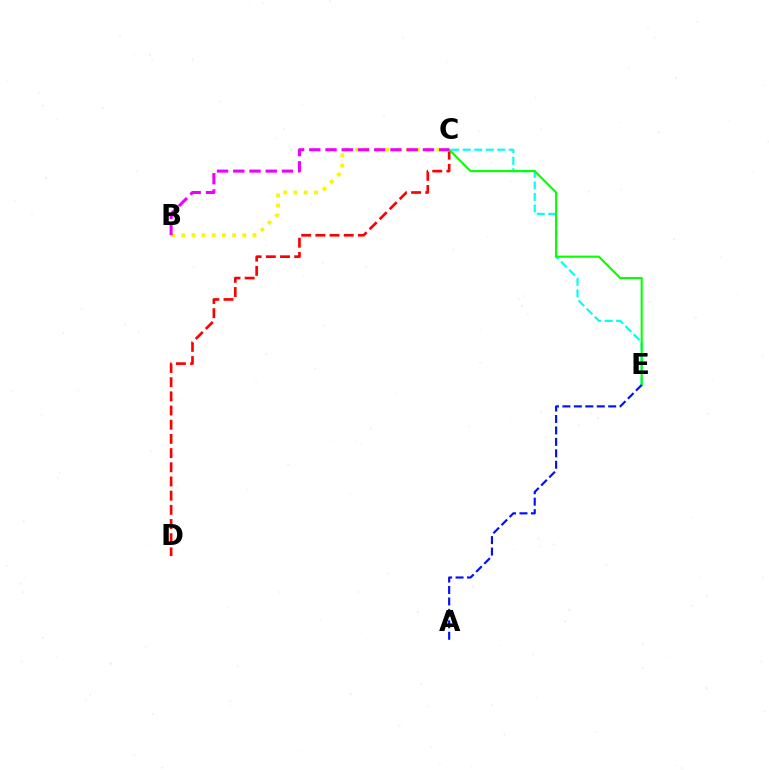{('C', 'D'): [{'color': '#ff0000', 'line_style': 'dashed', 'thickness': 1.93}], ('C', 'E'): [{'color': '#00fff6', 'line_style': 'dashed', 'thickness': 1.56}, {'color': '#08ff00', 'line_style': 'solid', 'thickness': 1.53}], ('B', 'C'): [{'color': '#fcf500', 'line_style': 'dotted', 'thickness': 2.77}, {'color': '#ee00ff', 'line_style': 'dashed', 'thickness': 2.21}], ('A', 'E'): [{'color': '#0010ff', 'line_style': 'dashed', 'thickness': 1.55}]}